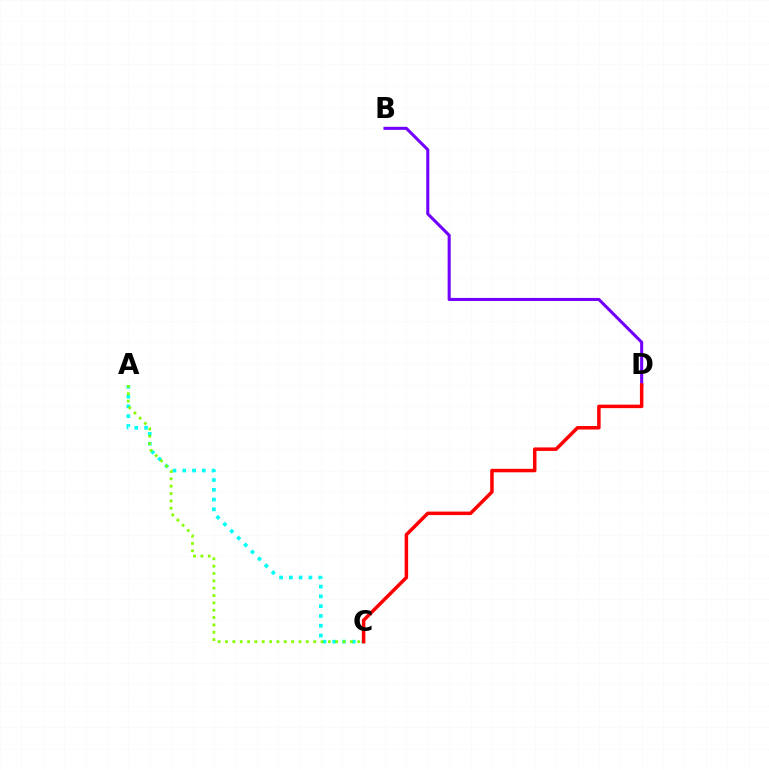{('B', 'D'): [{'color': '#7200ff', 'line_style': 'solid', 'thickness': 2.2}], ('A', 'C'): [{'color': '#00fff6', 'line_style': 'dotted', 'thickness': 2.66}, {'color': '#84ff00', 'line_style': 'dotted', 'thickness': 2.0}], ('C', 'D'): [{'color': '#ff0000', 'line_style': 'solid', 'thickness': 2.52}]}